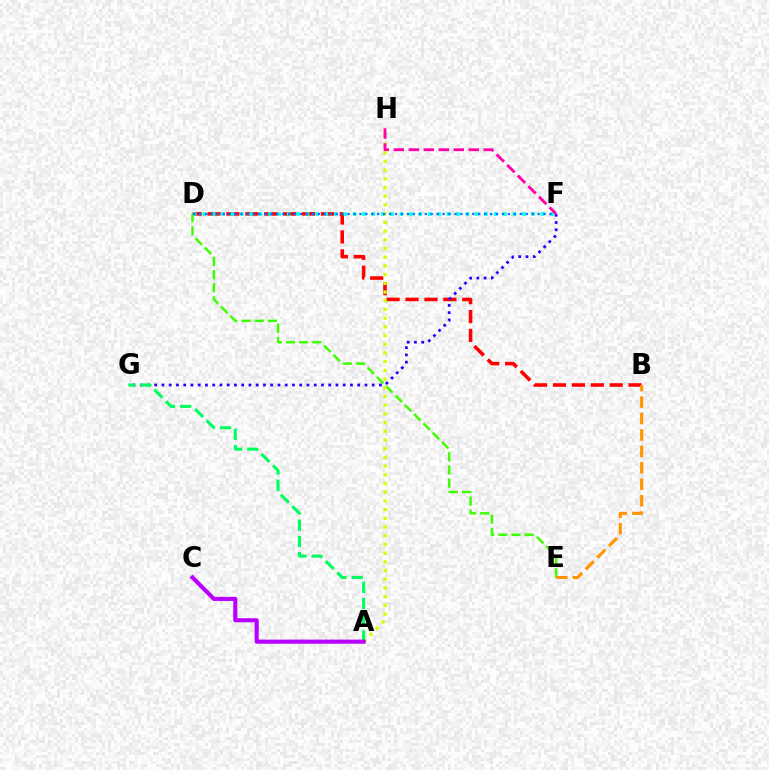{('B', 'D'): [{'color': '#ff0000', 'line_style': 'dashed', 'thickness': 2.57}], ('D', 'F'): [{'color': '#00fff6', 'line_style': 'dotted', 'thickness': 2.55}, {'color': '#0074ff', 'line_style': 'dotted', 'thickness': 1.61}], ('F', 'G'): [{'color': '#2500ff', 'line_style': 'dotted', 'thickness': 1.97}], ('D', 'E'): [{'color': '#3dff00', 'line_style': 'dashed', 'thickness': 1.79}], ('A', 'H'): [{'color': '#d1ff00', 'line_style': 'dotted', 'thickness': 2.36}], ('B', 'E'): [{'color': '#ff9400', 'line_style': 'dashed', 'thickness': 2.23}], ('F', 'H'): [{'color': '#ff00ac', 'line_style': 'dashed', 'thickness': 2.04}], ('A', 'G'): [{'color': '#00ff5c', 'line_style': 'dashed', 'thickness': 2.21}], ('A', 'C'): [{'color': '#b900ff', 'line_style': 'solid', 'thickness': 2.96}]}